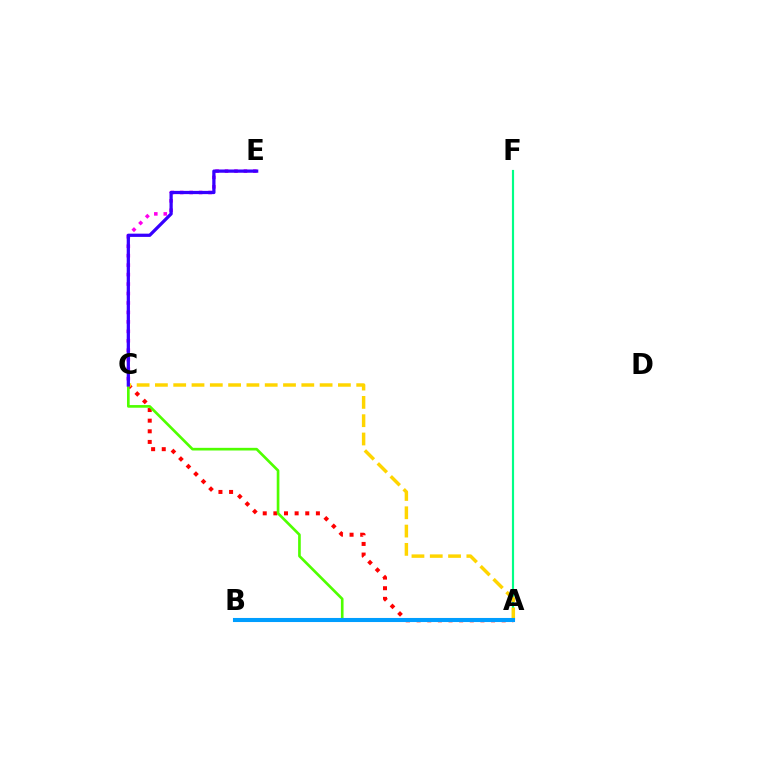{('C', 'E'): [{'color': '#ff00ed', 'line_style': 'dotted', 'thickness': 2.57}, {'color': '#3700ff', 'line_style': 'solid', 'thickness': 2.34}], ('A', 'F'): [{'color': '#00ff86', 'line_style': 'solid', 'thickness': 1.56}], ('A', 'C'): [{'color': '#ff0000', 'line_style': 'dotted', 'thickness': 2.89}, {'color': '#4fff00', 'line_style': 'solid', 'thickness': 1.91}, {'color': '#ffd500', 'line_style': 'dashed', 'thickness': 2.49}], ('A', 'B'): [{'color': '#009eff', 'line_style': 'solid', 'thickness': 2.93}]}